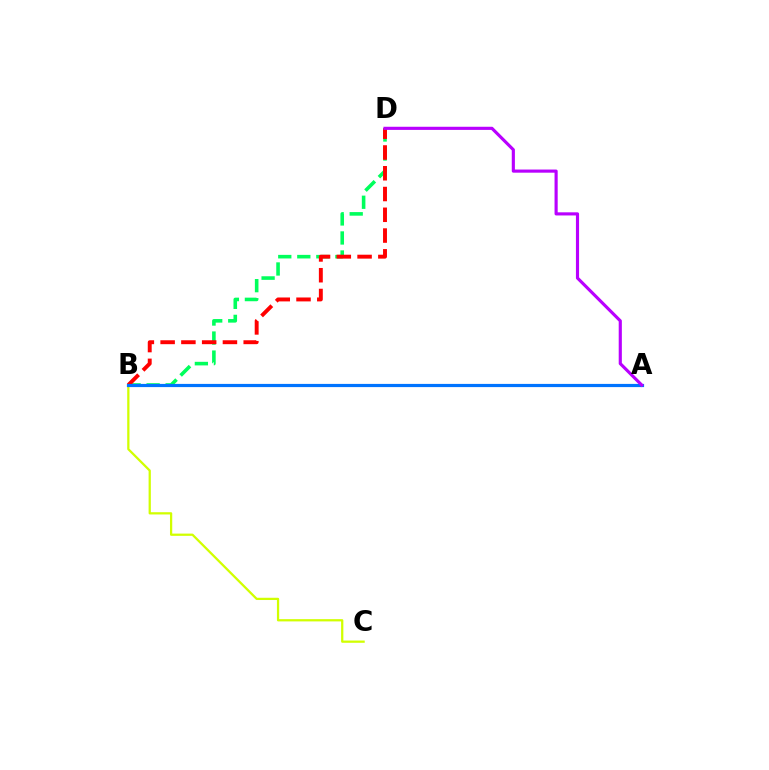{('B', 'C'): [{'color': '#d1ff00', 'line_style': 'solid', 'thickness': 1.62}], ('B', 'D'): [{'color': '#00ff5c', 'line_style': 'dashed', 'thickness': 2.59}, {'color': '#ff0000', 'line_style': 'dashed', 'thickness': 2.82}], ('A', 'B'): [{'color': '#0074ff', 'line_style': 'solid', 'thickness': 2.3}], ('A', 'D'): [{'color': '#b900ff', 'line_style': 'solid', 'thickness': 2.26}]}